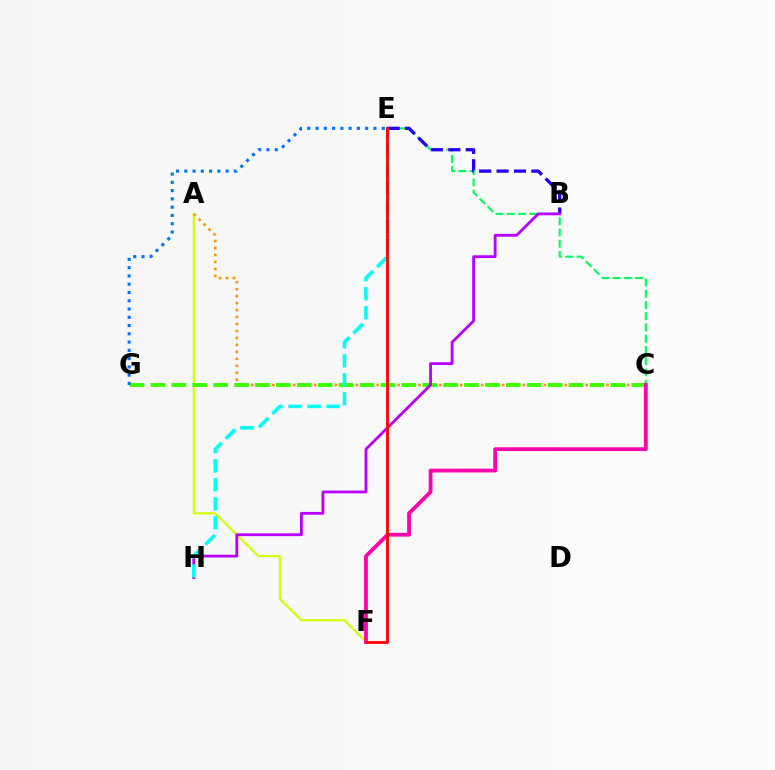{('A', 'F'): [{'color': '#d1ff00', 'line_style': 'solid', 'thickness': 1.53}], ('C', 'E'): [{'color': '#00ff5c', 'line_style': 'dashed', 'thickness': 1.53}], ('B', 'E'): [{'color': '#2500ff', 'line_style': 'dashed', 'thickness': 2.36}], ('A', 'C'): [{'color': '#ff9400', 'line_style': 'dotted', 'thickness': 1.89}], ('C', 'G'): [{'color': '#3dff00', 'line_style': 'dashed', 'thickness': 2.84}], ('B', 'H'): [{'color': '#b900ff', 'line_style': 'solid', 'thickness': 2.03}], ('C', 'F'): [{'color': '#ff00ac', 'line_style': 'solid', 'thickness': 2.73}], ('E', 'G'): [{'color': '#0074ff', 'line_style': 'dotted', 'thickness': 2.25}], ('E', 'H'): [{'color': '#00fff6', 'line_style': 'dashed', 'thickness': 2.58}], ('E', 'F'): [{'color': '#ff0000', 'line_style': 'solid', 'thickness': 2.01}]}